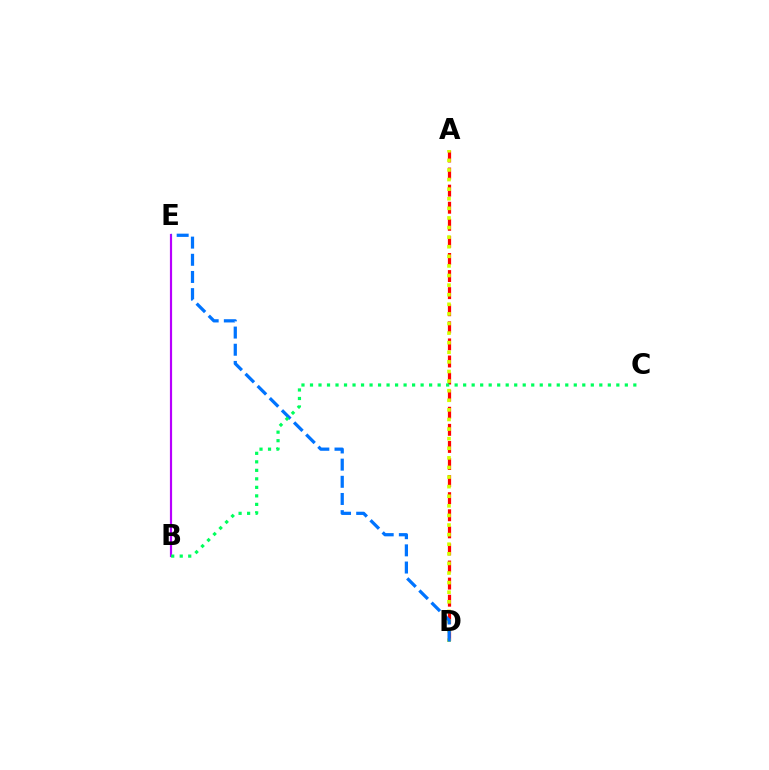{('A', 'D'): [{'color': '#ff0000', 'line_style': 'dashed', 'thickness': 2.32}, {'color': '#d1ff00', 'line_style': 'dotted', 'thickness': 2.61}], ('B', 'E'): [{'color': '#b900ff', 'line_style': 'solid', 'thickness': 1.58}], ('D', 'E'): [{'color': '#0074ff', 'line_style': 'dashed', 'thickness': 2.33}], ('B', 'C'): [{'color': '#00ff5c', 'line_style': 'dotted', 'thickness': 2.31}]}